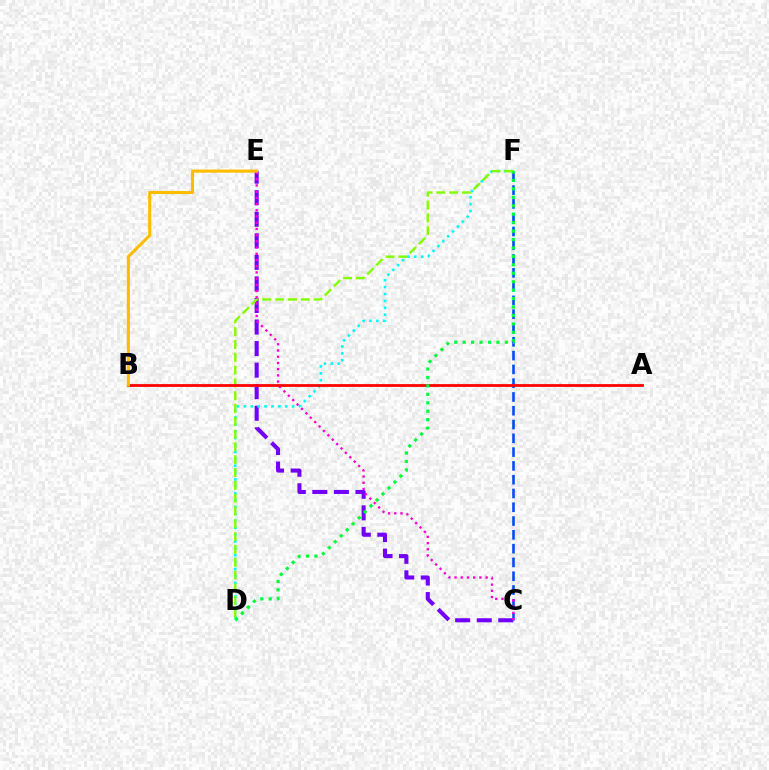{('C', 'E'): [{'color': '#7200ff', 'line_style': 'dashed', 'thickness': 2.93}, {'color': '#ff00cf', 'line_style': 'dotted', 'thickness': 1.69}], ('C', 'F'): [{'color': '#004bff', 'line_style': 'dashed', 'thickness': 1.87}], ('D', 'F'): [{'color': '#00fff6', 'line_style': 'dotted', 'thickness': 1.87}, {'color': '#84ff00', 'line_style': 'dashed', 'thickness': 1.74}, {'color': '#00ff39', 'line_style': 'dotted', 'thickness': 2.29}], ('A', 'B'): [{'color': '#ff0000', 'line_style': 'solid', 'thickness': 1.99}], ('B', 'E'): [{'color': '#ffbd00', 'line_style': 'solid', 'thickness': 2.24}]}